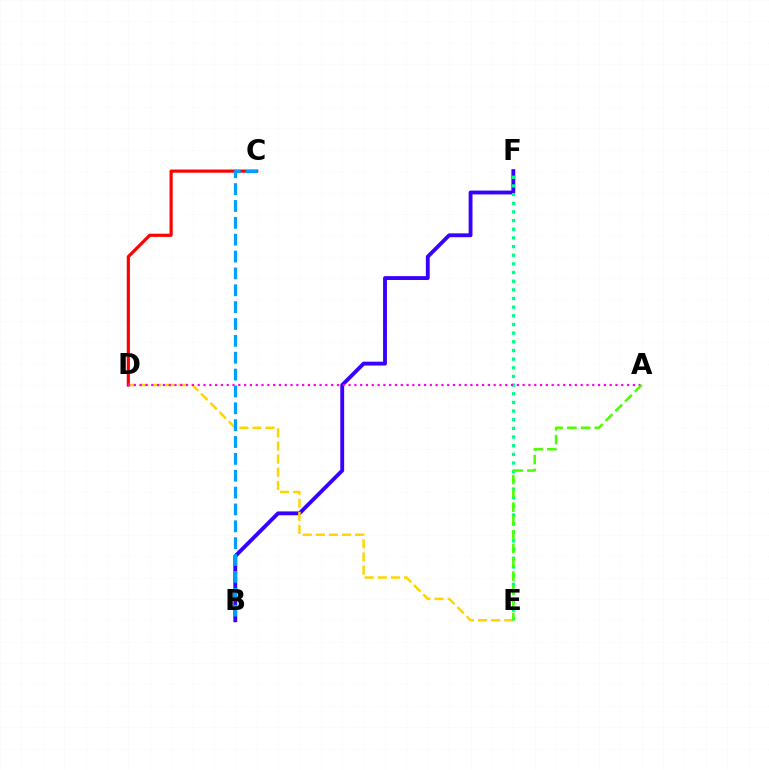{('B', 'F'): [{'color': '#3700ff', 'line_style': 'solid', 'thickness': 2.78}], ('C', 'D'): [{'color': '#ff0000', 'line_style': 'solid', 'thickness': 2.28}], ('D', 'E'): [{'color': '#ffd500', 'line_style': 'dashed', 'thickness': 1.78}], ('E', 'F'): [{'color': '#00ff86', 'line_style': 'dotted', 'thickness': 2.35}], ('A', 'D'): [{'color': '#ff00ed', 'line_style': 'dotted', 'thickness': 1.58}], ('A', 'E'): [{'color': '#4fff00', 'line_style': 'dashed', 'thickness': 1.87}], ('B', 'C'): [{'color': '#009eff', 'line_style': 'dashed', 'thickness': 2.29}]}